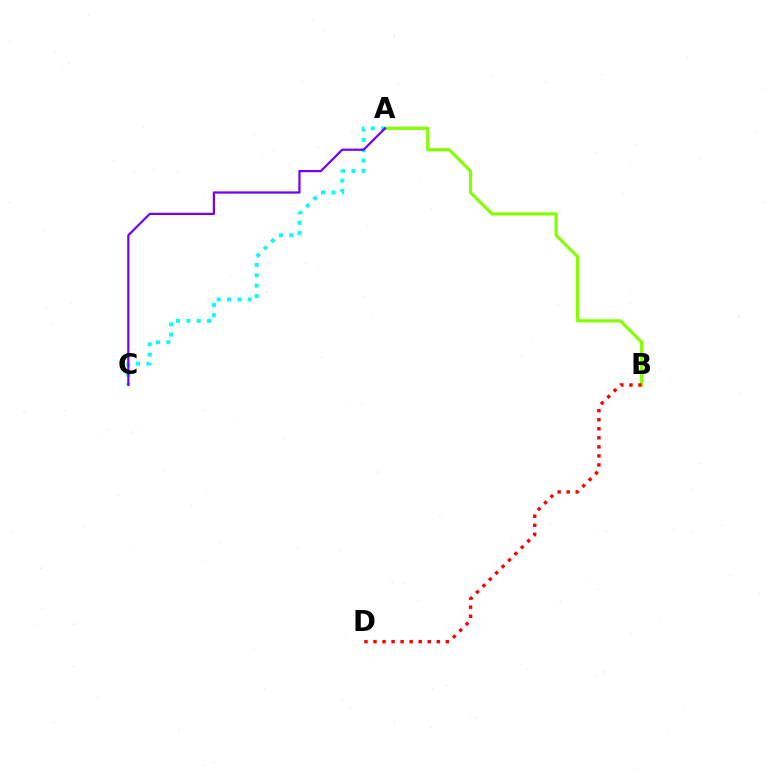{('A', 'B'): [{'color': '#84ff00', 'line_style': 'solid', 'thickness': 2.28}], ('A', 'C'): [{'color': '#00fff6', 'line_style': 'dotted', 'thickness': 2.81}, {'color': '#7200ff', 'line_style': 'solid', 'thickness': 1.6}], ('B', 'D'): [{'color': '#ff0000', 'line_style': 'dotted', 'thickness': 2.46}]}